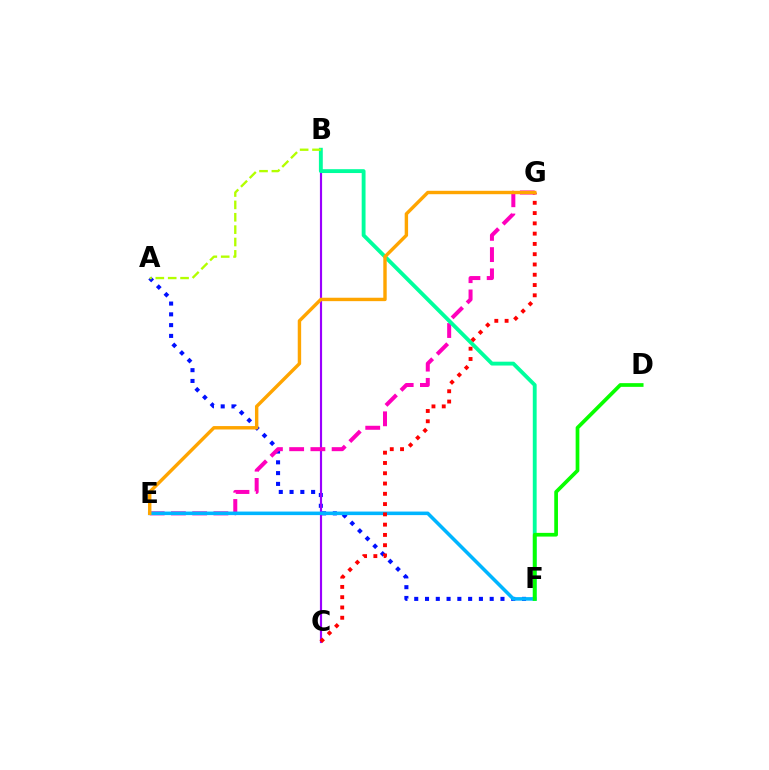{('A', 'F'): [{'color': '#0010ff', 'line_style': 'dotted', 'thickness': 2.93}], ('B', 'C'): [{'color': '#9b00ff', 'line_style': 'solid', 'thickness': 1.56}], ('E', 'G'): [{'color': '#ff00bd', 'line_style': 'dashed', 'thickness': 2.88}, {'color': '#ffa500', 'line_style': 'solid', 'thickness': 2.45}], ('E', 'F'): [{'color': '#00b5ff', 'line_style': 'solid', 'thickness': 2.56}], ('B', 'F'): [{'color': '#00ff9d', 'line_style': 'solid', 'thickness': 2.78}], ('A', 'B'): [{'color': '#b3ff00', 'line_style': 'dashed', 'thickness': 1.68}], ('C', 'G'): [{'color': '#ff0000', 'line_style': 'dotted', 'thickness': 2.79}], ('D', 'F'): [{'color': '#08ff00', 'line_style': 'solid', 'thickness': 2.67}]}